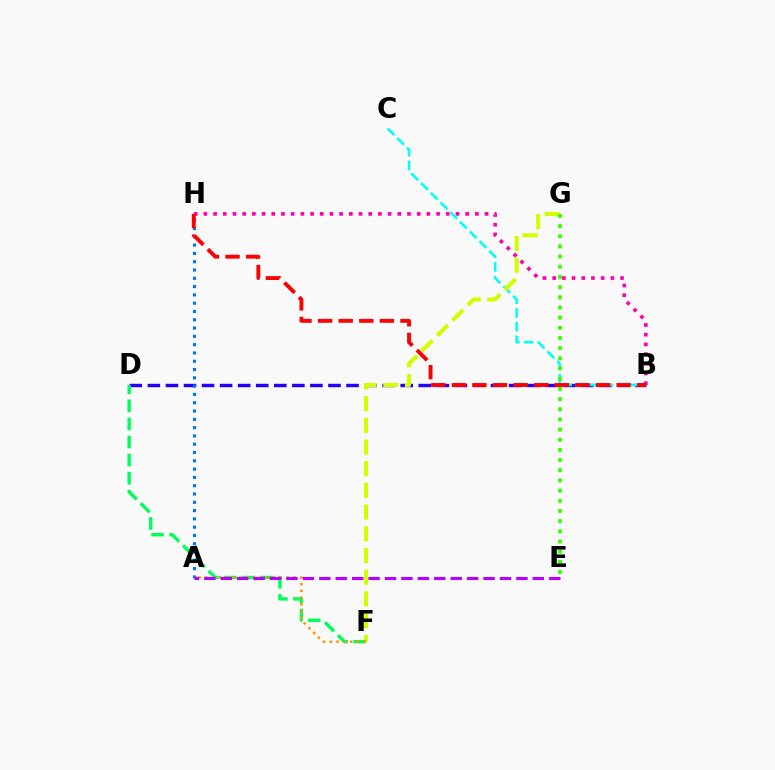{('B', 'H'): [{'color': '#ff00ac', 'line_style': 'dotted', 'thickness': 2.63}, {'color': '#ff0000', 'line_style': 'dashed', 'thickness': 2.8}], ('B', 'D'): [{'color': '#2500ff', 'line_style': 'dashed', 'thickness': 2.45}], ('B', 'C'): [{'color': '#00fff6', 'line_style': 'dashed', 'thickness': 1.87}], ('F', 'G'): [{'color': '#d1ff00', 'line_style': 'dashed', 'thickness': 2.95}], ('D', 'F'): [{'color': '#00ff5c', 'line_style': 'dashed', 'thickness': 2.46}], ('A', 'F'): [{'color': '#ff9400', 'line_style': 'dotted', 'thickness': 1.84}], ('E', 'G'): [{'color': '#3dff00', 'line_style': 'dotted', 'thickness': 2.76}], ('A', 'H'): [{'color': '#0074ff', 'line_style': 'dotted', 'thickness': 2.25}], ('A', 'E'): [{'color': '#b900ff', 'line_style': 'dashed', 'thickness': 2.23}]}